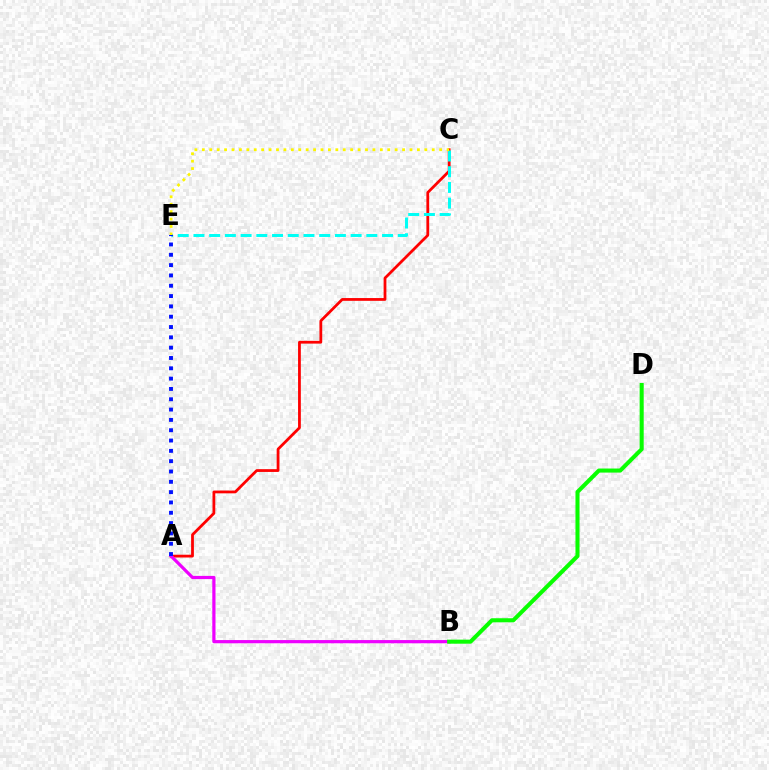{('A', 'C'): [{'color': '#ff0000', 'line_style': 'solid', 'thickness': 2.0}], ('C', 'E'): [{'color': '#00fff6', 'line_style': 'dashed', 'thickness': 2.14}, {'color': '#fcf500', 'line_style': 'dotted', 'thickness': 2.02}], ('A', 'B'): [{'color': '#ee00ff', 'line_style': 'solid', 'thickness': 2.31}], ('B', 'D'): [{'color': '#08ff00', 'line_style': 'solid', 'thickness': 2.92}], ('A', 'E'): [{'color': '#0010ff', 'line_style': 'dotted', 'thickness': 2.8}]}